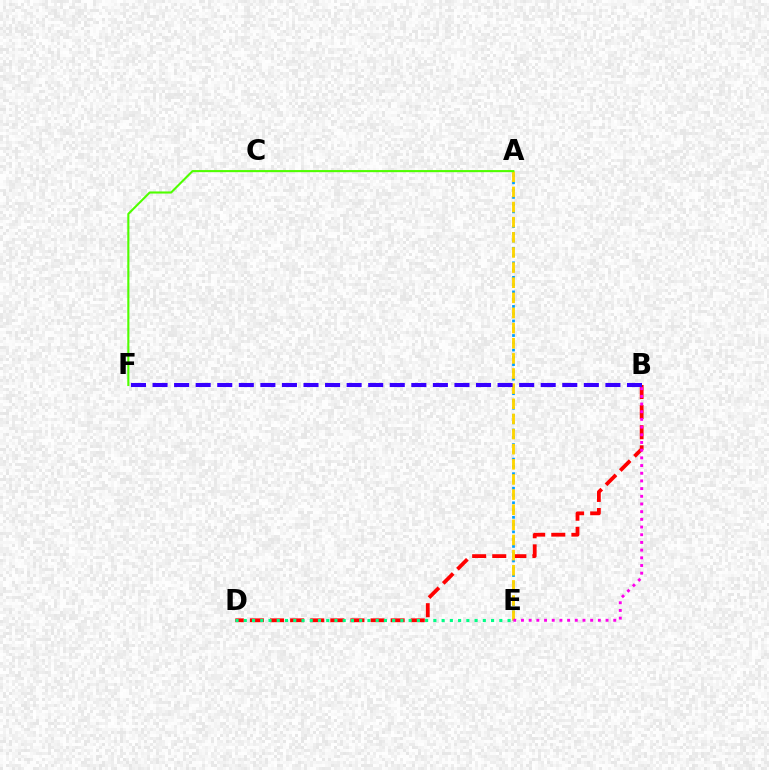{('B', 'D'): [{'color': '#ff0000', 'line_style': 'dashed', 'thickness': 2.73}], ('D', 'E'): [{'color': '#00ff86', 'line_style': 'dotted', 'thickness': 2.24}], ('A', 'E'): [{'color': '#009eff', 'line_style': 'dotted', 'thickness': 1.98}, {'color': '#ffd500', 'line_style': 'dashed', 'thickness': 2.06}], ('B', 'E'): [{'color': '#ff00ed', 'line_style': 'dotted', 'thickness': 2.09}], ('B', 'F'): [{'color': '#3700ff', 'line_style': 'dashed', 'thickness': 2.93}], ('A', 'F'): [{'color': '#4fff00', 'line_style': 'solid', 'thickness': 1.52}]}